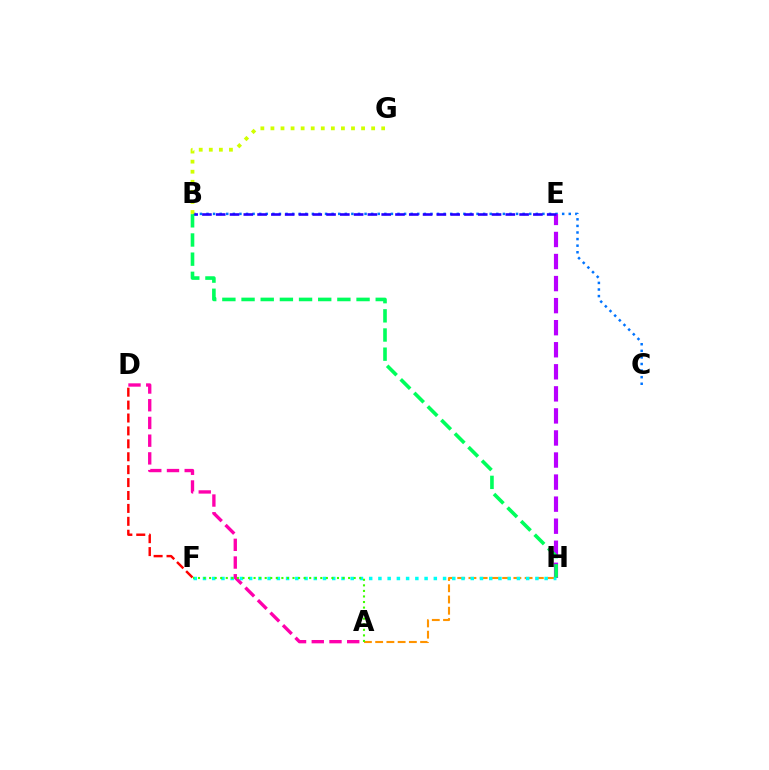{('B', 'C'): [{'color': '#0074ff', 'line_style': 'dotted', 'thickness': 1.79}], ('E', 'H'): [{'color': '#b900ff', 'line_style': 'dashed', 'thickness': 3.0}], ('D', 'F'): [{'color': '#ff0000', 'line_style': 'dashed', 'thickness': 1.75}], ('A', 'D'): [{'color': '#ff00ac', 'line_style': 'dashed', 'thickness': 2.41}], ('A', 'H'): [{'color': '#ff9400', 'line_style': 'dashed', 'thickness': 1.53}], ('F', 'H'): [{'color': '#00fff6', 'line_style': 'dotted', 'thickness': 2.51}], ('A', 'F'): [{'color': '#3dff00', 'line_style': 'dotted', 'thickness': 1.51}], ('B', 'E'): [{'color': '#2500ff', 'line_style': 'dashed', 'thickness': 1.87}], ('B', 'H'): [{'color': '#00ff5c', 'line_style': 'dashed', 'thickness': 2.6}], ('B', 'G'): [{'color': '#d1ff00', 'line_style': 'dotted', 'thickness': 2.74}]}